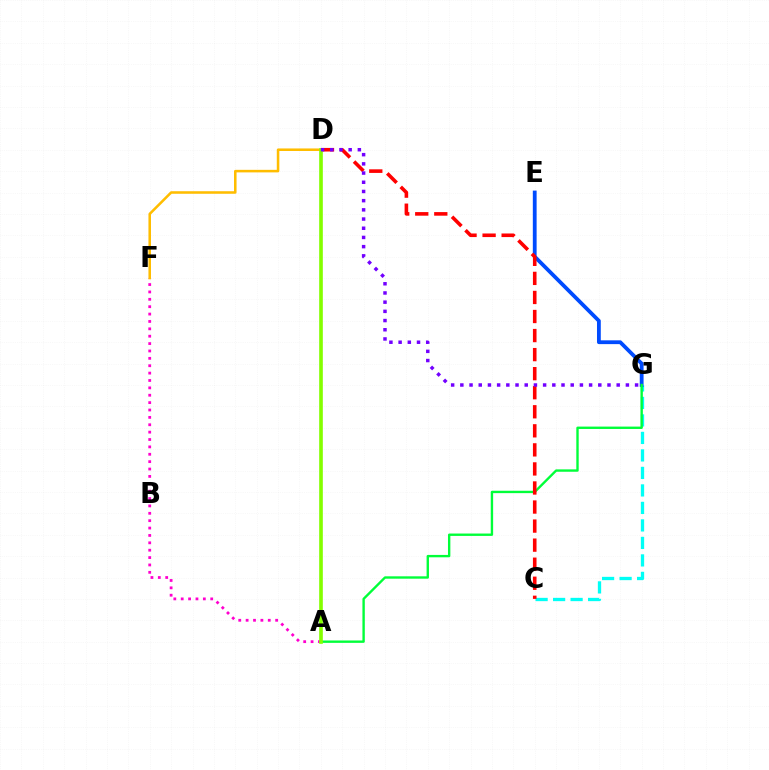{('A', 'F'): [{'color': '#ff00cf', 'line_style': 'dotted', 'thickness': 2.0}], ('C', 'G'): [{'color': '#00fff6', 'line_style': 'dashed', 'thickness': 2.38}], ('E', 'G'): [{'color': '#004bff', 'line_style': 'solid', 'thickness': 2.74}], ('A', 'G'): [{'color': '#00ff39', 'line_style': 'solid', 'thickness': 1.71}], ('C', 'D'): [{'color': '#ff0000', 'line_style': 'dashed', 'thickness': 2.59}], ('D', 'F'): [{'color': '#ffbd00', 'line_style': 'solid', 'thickness': 1.84}], ('A', 'D'): [{'color': '#84ff00', 'line_style': 'solid', 'thickness': 2.63}], ('D', 'G'): [{'color': '#7200ff', 'line_style': 'dotted', 'thickness': 2.5}]}